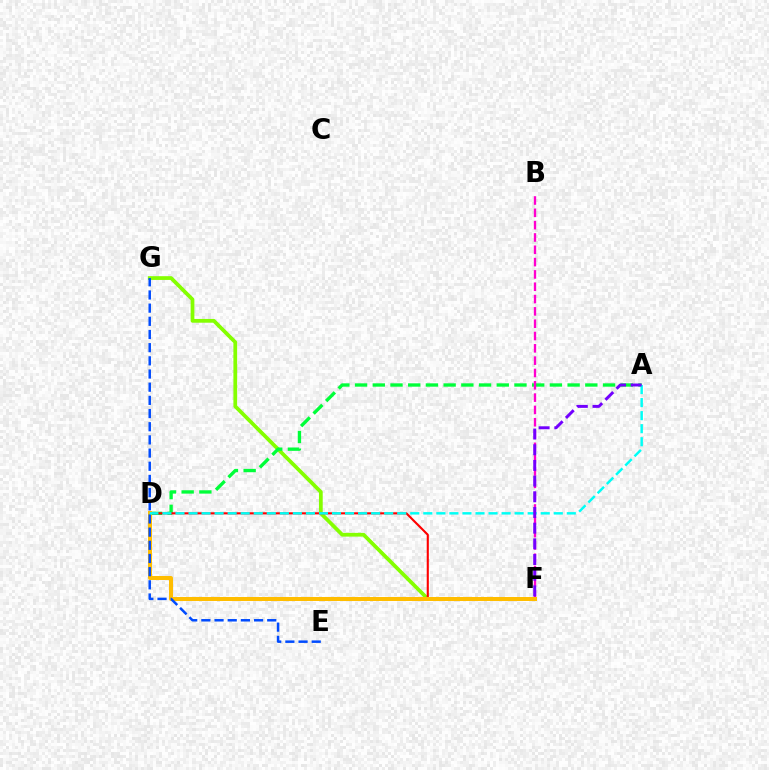{('F', 'G'): [{'color': '#84ff00', 'line_style': 'solid', 'thickness': 2.7}], ('A', 'D'): [{'color': '#00ff39', 'line_style': 'dashed', 'thickness': 2.41}, {'color': '#00fff6', 'line_style': 'dashed', 'thickness': 1.77}], ('D', 'F'): [{'color': '#ff0000', 'line_style': 'solid', 'thickness': 1.52}, {'color': '#ffbd00', 'line_style': 'solid', 'thickness': 2.89}], ('B', 'F'): [{'color': '#ff00cf', 'line_style': 'dashed', 'thickness': 1.67}], ('E', 'G'): [{'color': '#004bff', 'line_style': 'dashed', 'thickness': 1.79}], ('A', 'F'): [{'color': '#7200ff', 'line_style': 'dashed', 'thickness': 2.13}]}